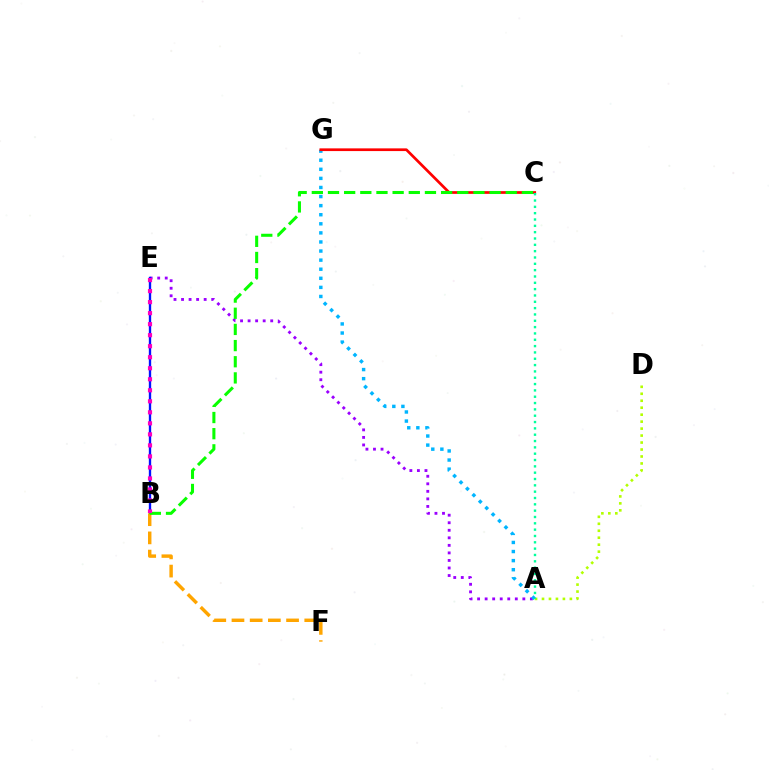{('A', 'D'): [{'color': '#b3ff00', 'line_style': 'dotted', 'thickness': 1.89}], ('A', 'E'): [{'color': '#9b00ff', 'line_style': 'dotted', 'thickness': 2.05}], ('B', 'E'): [{'color': '#0010ff', 'line_style': 'solid', 'thickness': 1.69}, {'color': '#ff00bd', 'line_style': 'dotted', 'thickness': 2.99}], ('B', 'F'): [{'color': '#ffa500', 'line_style': 'dashed', 'thickness': 2.47}], ('A', 'G'): [{'color': '#00b5ff', 'line_style': 'dotted', 'thickness': 2.47}], ('C', 'G'): [{'color': '#ff0000', 'line_style': 'solid', 'thickness': 1.95}], ('A', 'C'): [{'color': '#00ff9d', 'line_style': 'dotted', 'thickness': 1.72}], ('B', 'C'): [{'color': '#08ff00', 'line_style': 'dashed', 'thickness': 2.2}]}